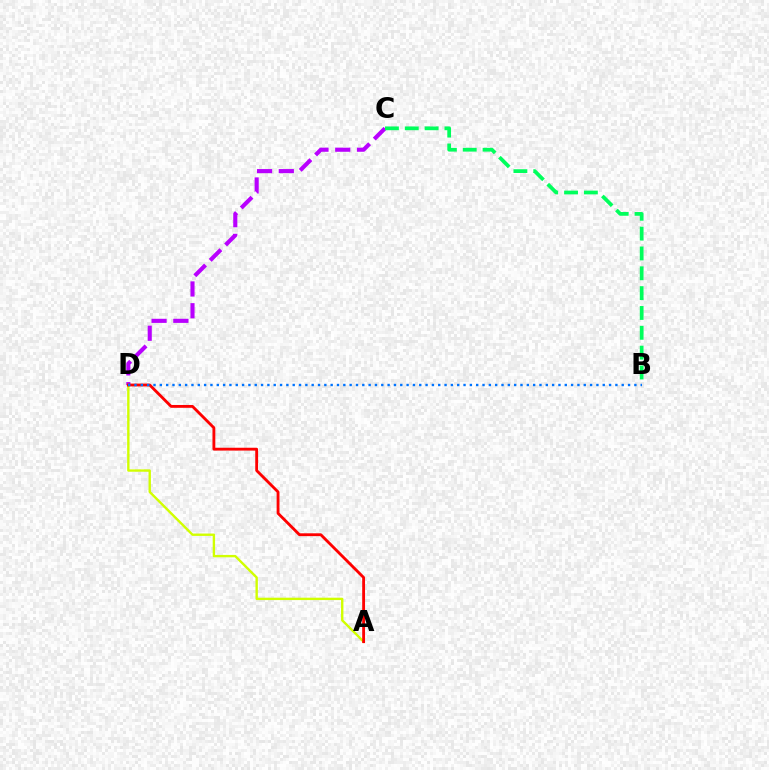{('C', 'D'): [{'color': '#b900ff', 'line_style': 'dashed', 'thickness': 2.96}], ('A', 'D'): [{'color': '#d1ff00', 'line_style': 'solid', 'thickness': 1.71}, {'color': '#ff0000', 'line_style': 'solid', 'thickness': 2.04}], ('B', 'C'): [{'color': '#00ff5c', 'line_style': 'dashed', 'thickness': 2.7}], ('B', 'D'): [{'color': '#0074ff', 'line_style': 'dotted', 'thickness': 1.72}]}